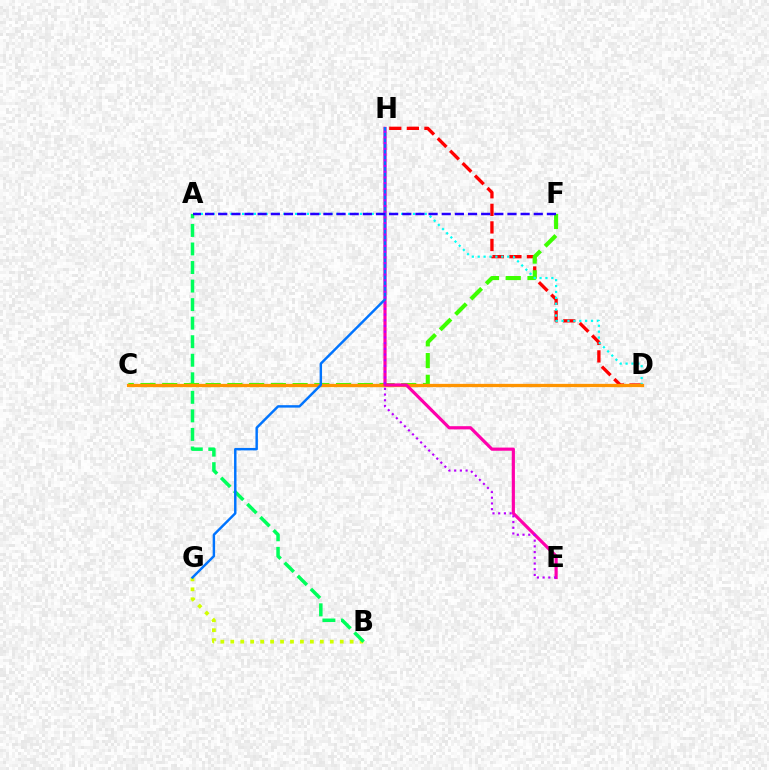{('D', 'H'): [{'color': '#ff0000', 'line_style': 'dashed', 'thickness': 2.39}], ('B', 'G'): [{'color': '#d1ff00', 'line_style': 'dotted', 'thickness': 2.7}], ('A', 'B'): [{'color': '#00ff5c', 'line_style': 'dashed', 'thickness': 2.52}], ('C', 'F'): [{'color': '#3dff00', 'line_style': 'dashed', 'thickness': 2.95}], ('A', 'D'): [{'color': '#00fff6', 'line_style': 'dotted', 'thickness': 1.6}], ('C', 'D'): [{'color': '#ff9400', 'line_style': 'solid', 'thickness': 2.36}], ('E', 'H'): [{'color': '#ff00ac', 'line_style': 'solid', 'thickness': 2.29}, {'color': '#b900ff', 'line_style': 'dotted', 'thickness': 1.55}], ('G', 'H'): [{'color': '#0074ff', 'line_style': 'solid', 'thickness': 1.76}], ('A', 'F'): [{'color': '#2500ff', 'line_style': 'dashed', 'thickness': 1.79}]}